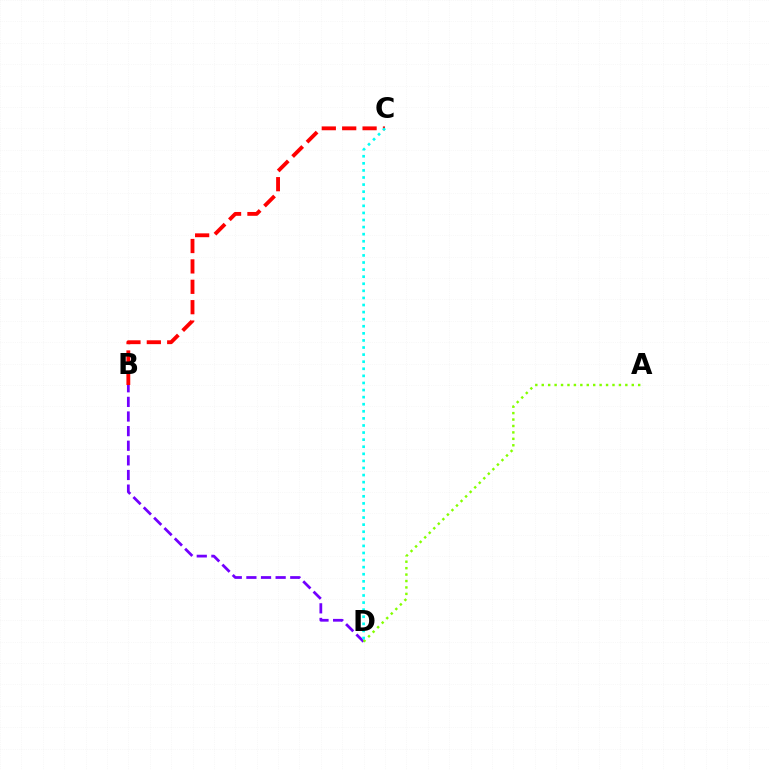{('B', 'D'): [{'color': '#7200ff', 'line_style': 'dashed', 'thickness': 1.99}], ('A', 'D'): [{'color': '#84ff00', 'line_style': 'dotted', 'thickness': 1.75}], ('B', 'C'): [{'color': '#ff0000', 'line_style': 'dashed', 'thickness': 2.77}], ('C', 'D'): [{'color': '#00fff6', 'line_style': 'dotted', 'thickness': 1.92}]}